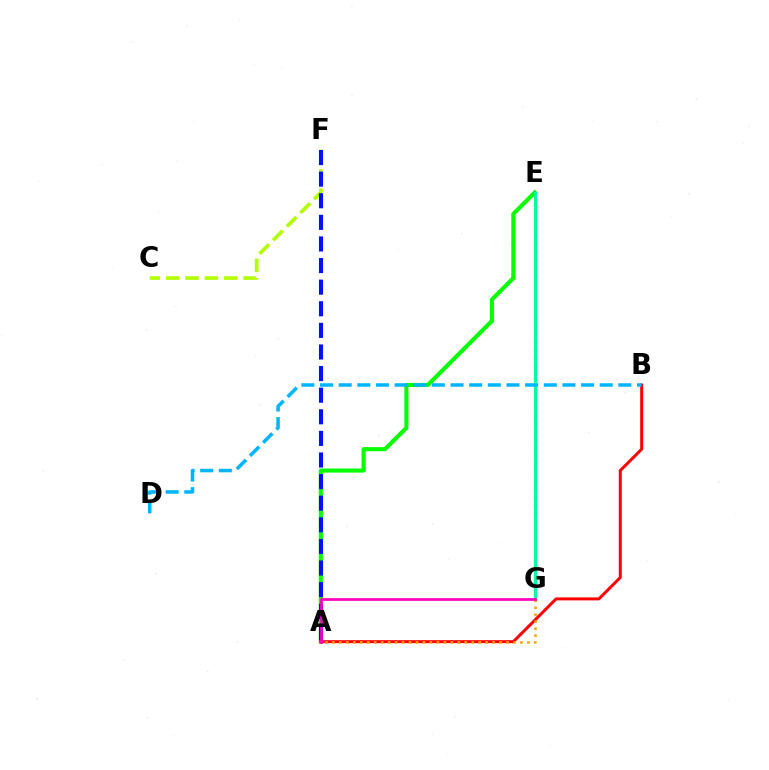{('C', 'F'): [{'color': '#b3ff00', 'line_style': 'dashed', 'thickness': 2.63}], ('E', 'G'): [{'color': '#9b00ff', 'line_style': 'dotted', 'thickness': 2.22}, {'color': '#00ff9d', 'line_style': 'solid', 'thickness': 2.21}], ('A', 'E'): [{'color': '#08ff00', 'line_style': 'solid', 'thickness': 2.94}], ('A', 'B'): [{'color': '#ff0000', 'line_style': 'solid', 'thickness': 2.15}], ('B', 'D'): [{'color': '#00b5ff', 'line_style': 'dashed', 'thickness': 2.53}], ('A', 'G'): [{'color': '#ffa500', 'line_style': 'dotted', 'thickness': 1.89}, {'color': '#ff00bd', 'line_style': 'solid', 'thickness': 1.95}], ('A', 'F'): [{'color': '#0010ff', 'line_style': 'dashed', 'thickness': 2.93}]}